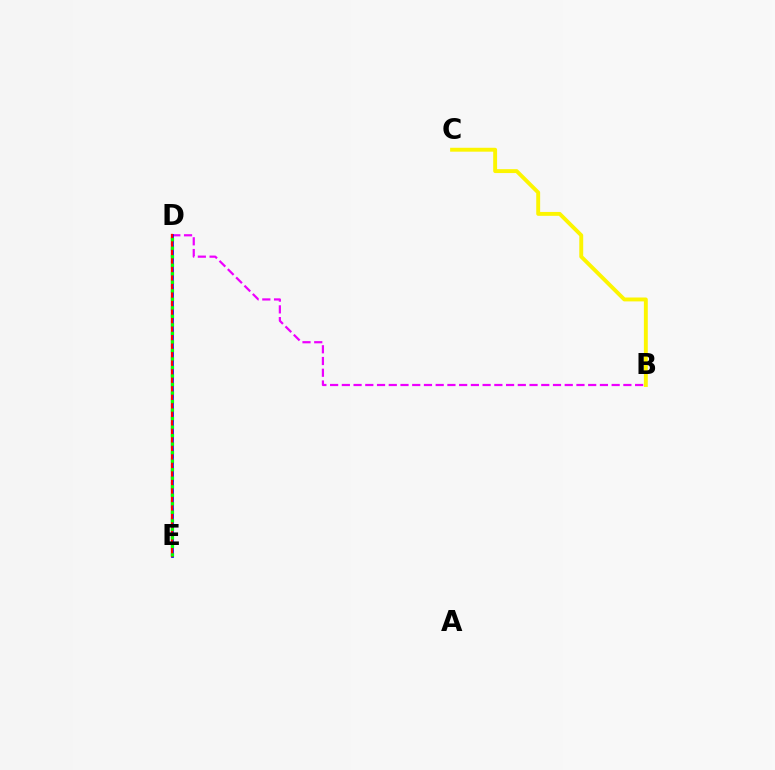{('B', 'D'): [{'color': '#ee00ff', 'line_style': 'dashed', 'thickness': 1.59}], ('D', 'E'): [{'color': '#0010ff', 'line_style': 'solid', 'thickness': 2.01}, {'color': '#00fff6', 'line_style': 'dotted', 'thickness': 1.62}, {'color': '#ff0000', 'line_style': 'solid', 'thickness': 1.64}, {'color': '#08ff00', 'line_style': 'dotted', 'thickness': 2.31}], ('B', 'C'): [{'color': '#fcf500', 'line_style': 'solid', 'thickness': 2.81}]}